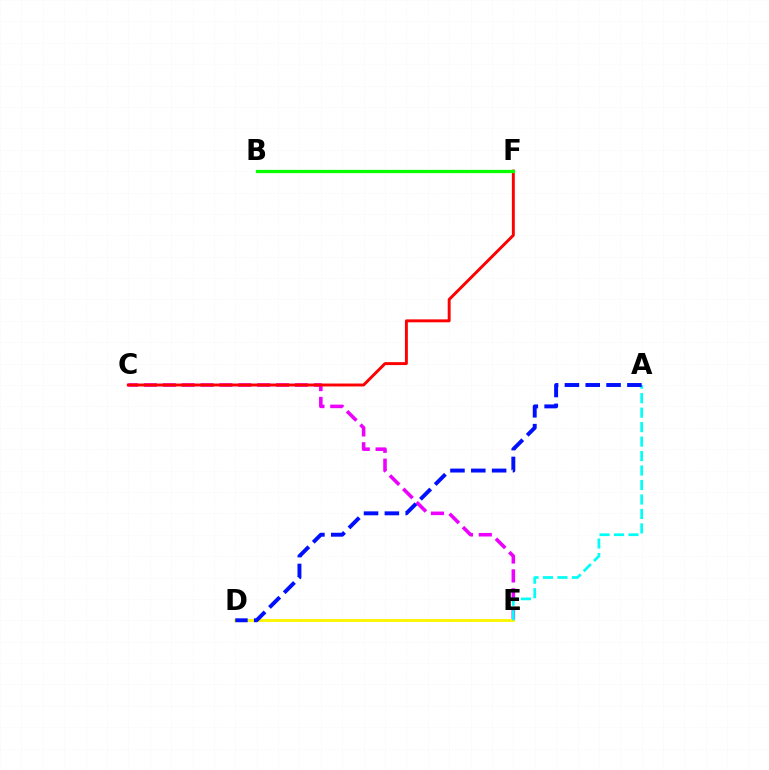{('C', 'E'): [{'color': '#ee00ff', 'line_style': 'dashed', 'thickness': 2.57}], ('D', 'E'): [{'color': '#fcf500', 'line_style': 'solid', 'thickness': 2.06}], ('A', 'E'): [{'color': '#00fff6', 'line_style': 'dashed', 'thickness': 1.97}], ('C', 'F'): [{'color': '#ff0000', 'line_style': 'solid', 'thickness': 2.11}], ('B', 'F'): [{'color': '#08ff00', 'line_style': 'solid', 'thickness': 2.34}], ('A', 'D'): [{'color': '#0010ff', 'line_style': 'dashed', 'thickness': 2.83}]}